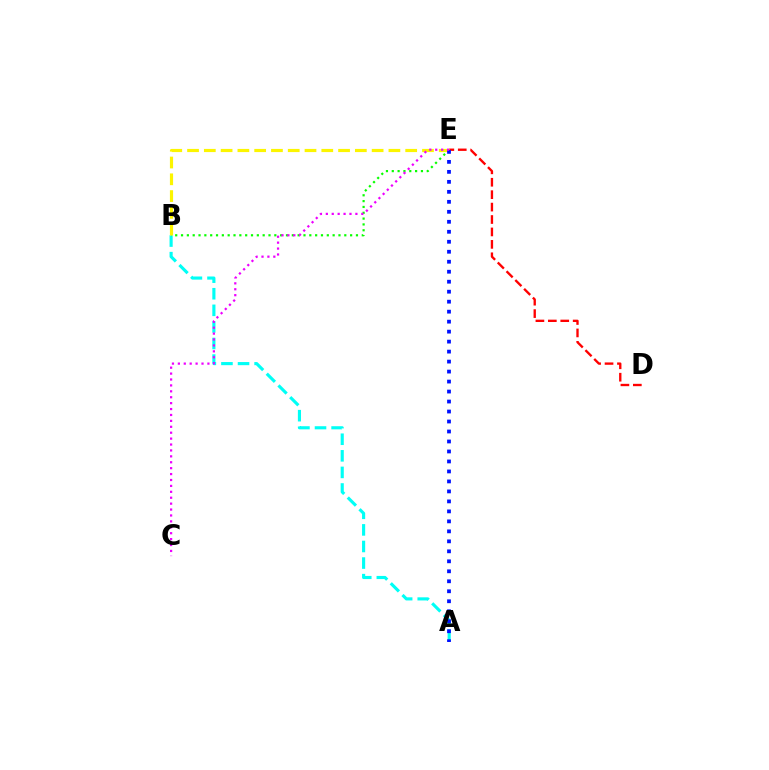{('A', 'B'): [{'color': '#00fff6', 'line_style': 'dashed', 'thickness': 2.25}], ('B', 'E'): [{'color': '#08ff00', 'line_style': 'dotted', 'thickness': 1.58}, {'color': '#fcf500', 'line_style': 'dashed', 'thickness': 2.28}], ('D', 'E'): [{'color': '#ff0000', 'line_style': 'dashed', 'thickness': 1.69}], ('A', 'E'): [{'color': '#0010ff', 'line_style': 'dotted', 'thickness': 2.71}], ('C', 'E'): [{'color': '#ee00ff', 'line_style': 'dotted', 'thickness': 1.61}]}